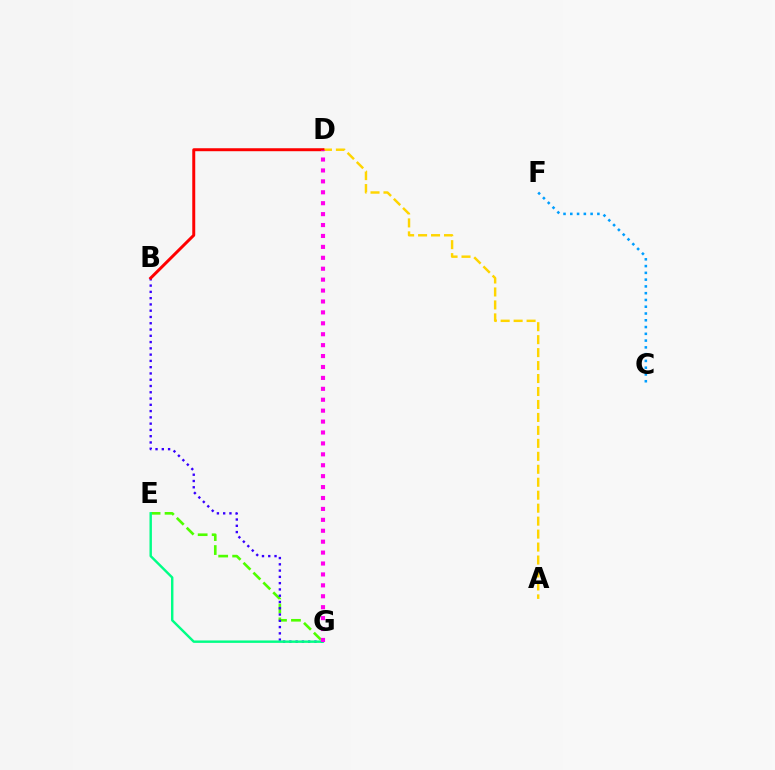{('E', 'G'): [{'color': '#4fff00', 'line_style': 'dashed', 'thickness': 1.9}, {'color': '#00ff86', 'line_style': 'solid', 'thickness': 1.74}], ('B', 'G'): [{'color': '#3700ff', 'line_style': 'dotted', 'thickness': 1.7}], ('A', 'D'): [{'color': '#ffd500', 'line_style': 'dashed', 'thickness': 1.76}], ('C', 'F'): [{'color': '#009eff', 'line_style': 'dotted', 'thickness': 1.84}], ('B', 'D'): [{'color': '#ff0000', 'line_style': 'solid', 'thickness': 2.14}], ('D', 'G'): [{'color': '#ff00ed', 'line_style': 'dotted', 'thickness': 2.97}]}